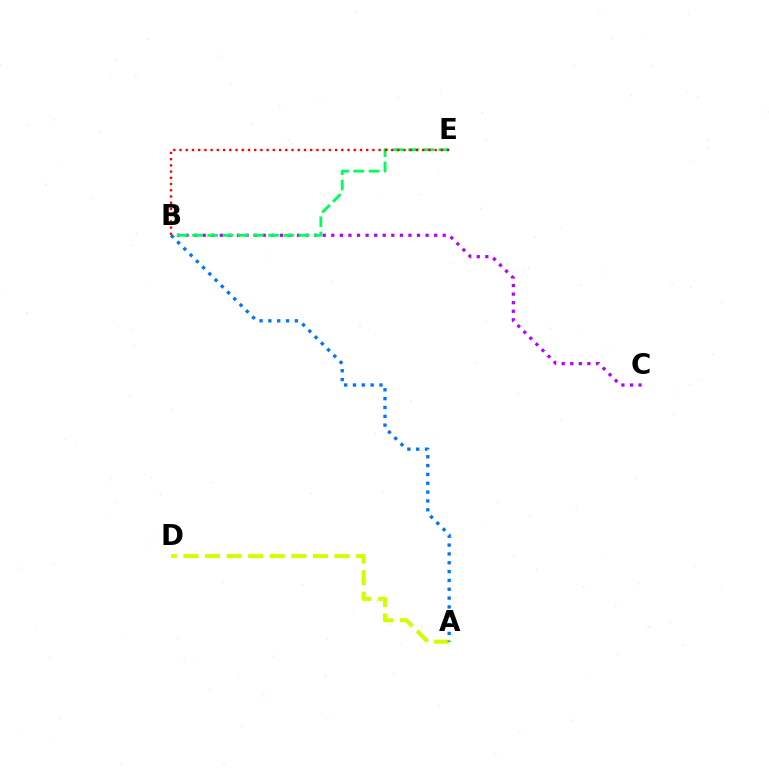{('A', 'D'): [{'color': '#d1ff00', 'line_style': 'dashed', 'thickness': 2.93}], ('B', 'C'): [{'color': '#b900ff', 'line_style': 'dotted', 'thickness': 2.33}], ('B', 'E'): [{'color': '#00ff5c', 'line_style': 'dashed', 'thickness': 2.07}, {'color': '#ff0000', 'line_style': 'dotted', 'thickness': 1.69}], ('A', 'B'): [{'color': '#0074ff', 'line_style': 'dotted', 'thickness': 2.4}]}